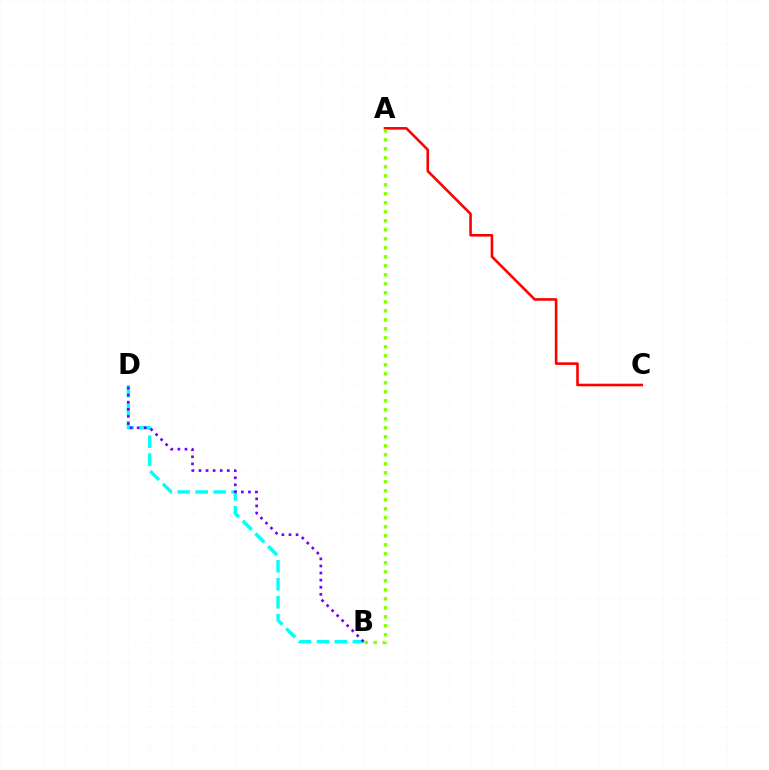{('B', 'D'): [{'color': '#00fff6', 'line_style': 'dashed', 'thickness': 2.44}, {'color': '#7200ff', 'line_style': 'dotted', 'thickness': 1.92}], ('A', 'C'): [{'color': '#ff0000', 'line_style': 'solid', 'thickness': 1.87}], ('A', 'B'): [{'color': '#84ff00', 'line_style': 'dotted', 'thickness': 2.45}]}